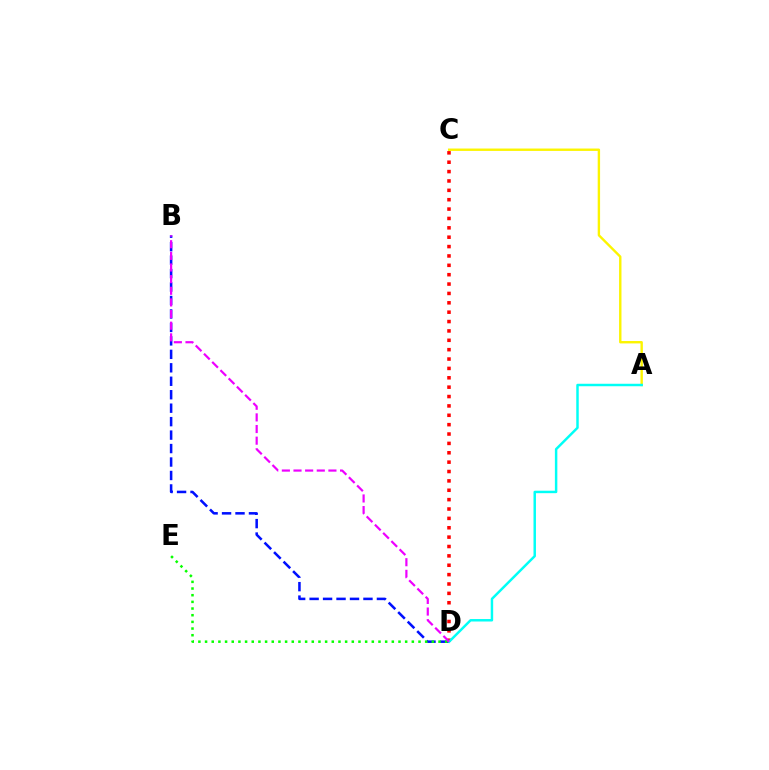{('A', 'C'): [{'color': '#fcf500', 'line_style': 'solid', 'thickness': 1.72}], ('B', 'D'): [{'color': '#0010ff', 'line_style': 'dashed', 'thickness': 1.83}, {'color': '#ee00ff', 'line_style': 'dashed', 'thickness': 1.58}], ('D', 'E'): [{'color': '#08ff00', 'line_style': 'dotted', 'thickness': 1.81}], ('C', 'D'): [{'color': '#ff0000', 'line_style': 'dotted', 'thickness': 2.55}], ('A', 'D'): [{'color': '#00fff6', 'line_style': 'solid', 'thickness': 1.78}]}